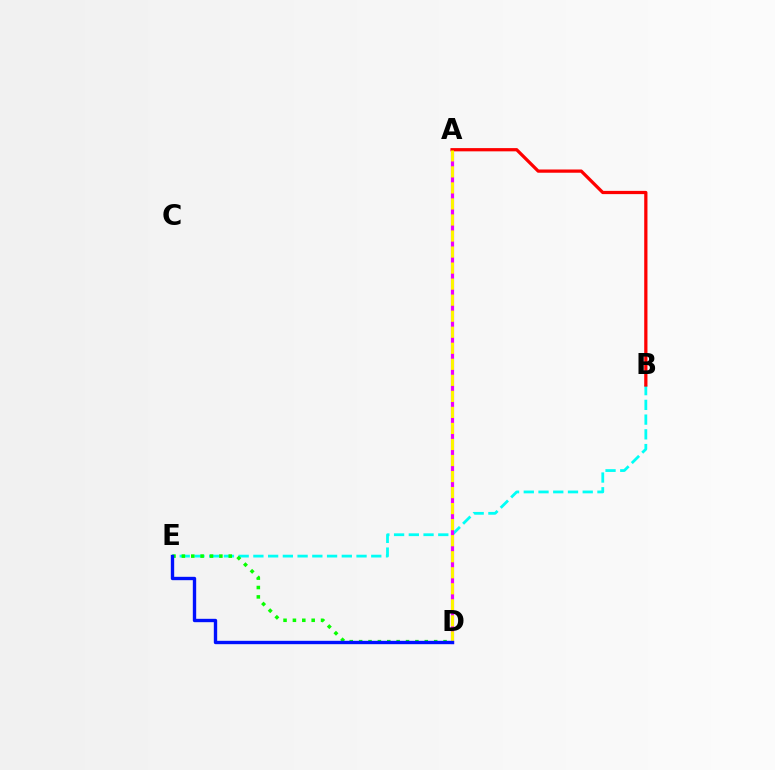{('B', 'E'): [{'color': '#00fff6', 'line_style': 'dashed', 'thickness': 2.0}], ('D', 'E'): [{'color': '#08ff00', 'line_style': 'dotted', 'thickness': 2.55}, {'color': '#0010ff', 'line_style': 'solid', 'thickness': 2.42}], ('A', 'D'): [{'color': '#ee00ff', 'line_style': 'solid', 'thickness': 2.29}, {'color': '#fcf500', 'line_style': 'dashed', 'thickness': 2.18}], ('A', 'B'): [{'color': '#ff0000', 'line_style': 'solid', 'thickness': 2.33}]}